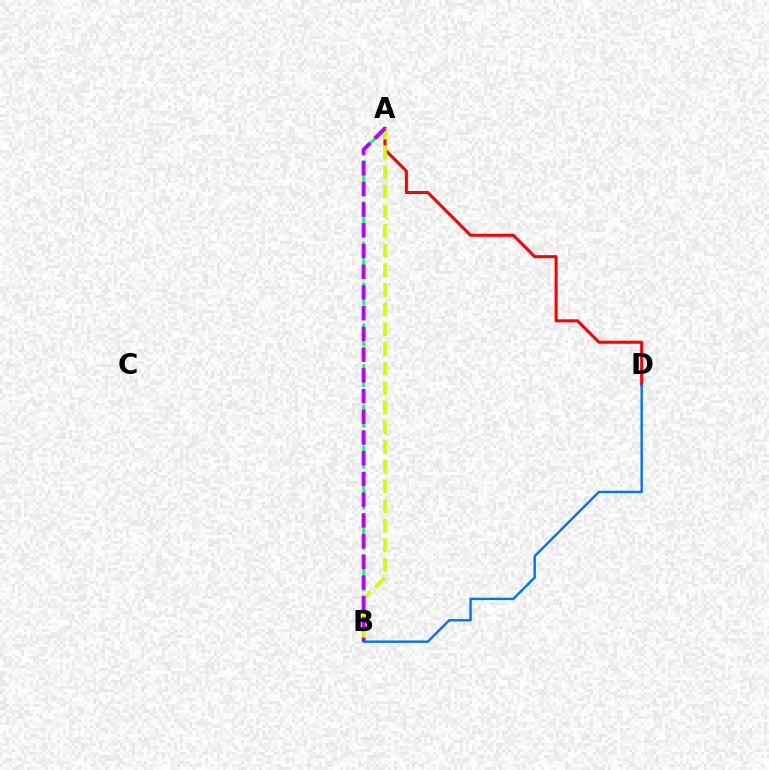{('A', 'B'): [{'color': '#00ff5c', 'line_style': 'dashed', 'thickness': 1.85}, {'color': '#d1ff00', 'line_style': 'dashed', 'thickness': 2.67}, {'color': '#b900ff', 'line_style': 'dashed', 'thickness': 2.82}], ('A', 'D'): [{'color': '#ff0000', 'line_style': 'solid', 'thickness': 2.2}], ('B', 'D'): [{'color': '#0074ff', 'line_style': 'solid', 'thickness': 1.74}]}